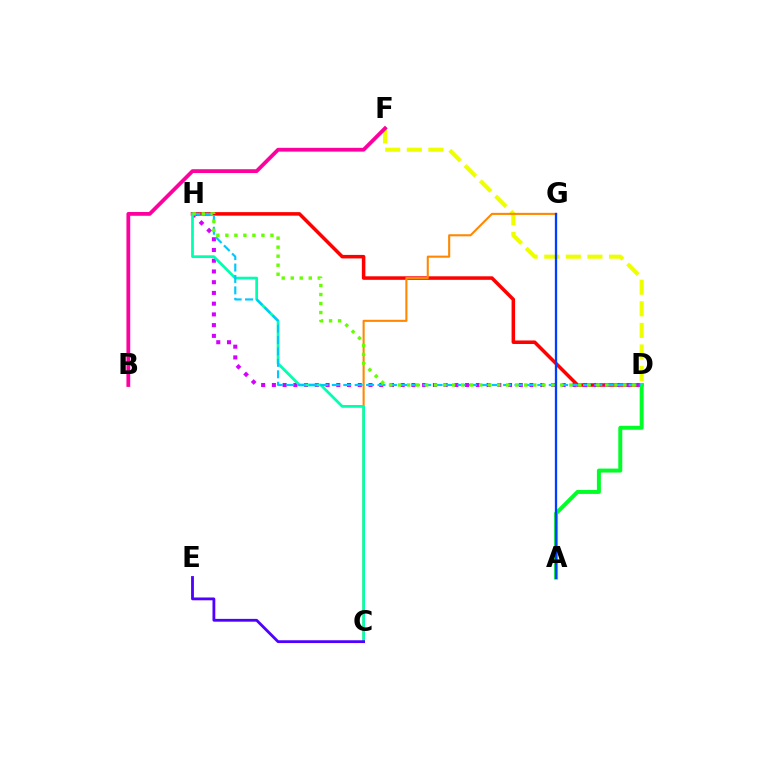{('D', 'F'): [{'color': '#eeff00', 'line_style': 'dashed', 'thickness': 2.93}], ('B', 'F'): [{'color': '#ff00a0', 'line_style': 'solid', 'thickness': 2.73}], ('D', 'H'): [{'color': '#ff0000', 'line_style': 'solid', 'thickness': 2.54}, {'color': '#d600ff', 'line_style': 'dotted', 'thickness': 2.92}, {'color': '#00c7ff', 'line_style': 'dashed', 'thickness': 1.55}, {'color': '#66ff00', 'line_style': 'dotted', 'thickness': 2.45}], ('C', 'G'): [{'color': '#ff8800', 'line_style': 'solid', 'thickness': 1.5}], ('C', 'H'): [{'color': '#00ffaf', 'line_style': 'solid', 'thickness': 1.97}], ('A', 'D'): [{'color': '#00ff27', 'line_style': 'solid', 'thickness': 2.86}], ('A', 'G'): [{'color': '#003fff', 'line_style': 'solid', 'thickness': 1.66}], ('C', 'E'): [{'color': '#4f00ff', 'line_style': 'solid', 'thickness': 2.02}]}